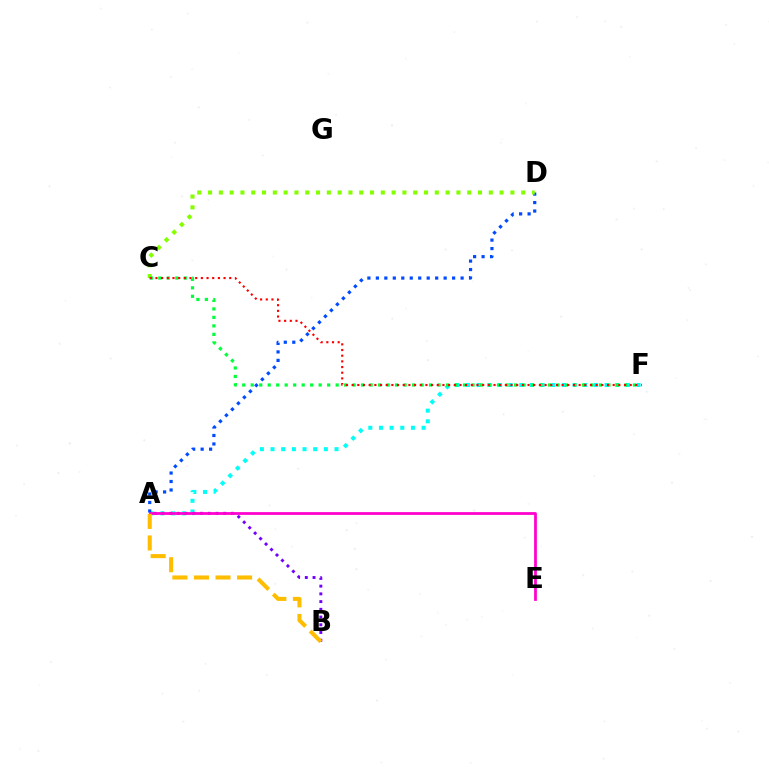{('A', 'F'): [{'color': '#00fff6', 'line_style': 'dotted', 'thickness': 2.9}], ('A', 'B'): [{'color': '#7200ff', 'line_style': 'dotted', 'thickness': 2.1}, {'color': '#ffbd00', 'line_style': 'dashed', 'thickness': 2.93}], ('A', 'D'): [{'color': '#004bff', 'line_style': 'dotted', 'thickness': 2.3}], ('C', 'D'): [{'color': '#84ff00', 'line_style': 'dotted', 'thickness': 2.93}], ('A', 'E'): [{'color': '#ff00cf', 'line_style': 'solid', 'thickness': 1.99}], ('C', 'F'): [{'color': '#00ff39', 'line_style': 'dotted', 'thickness': 2.31}, {'color': '#ff0000', 'line_style': 'dotted', 'thickness': 1.54}]}